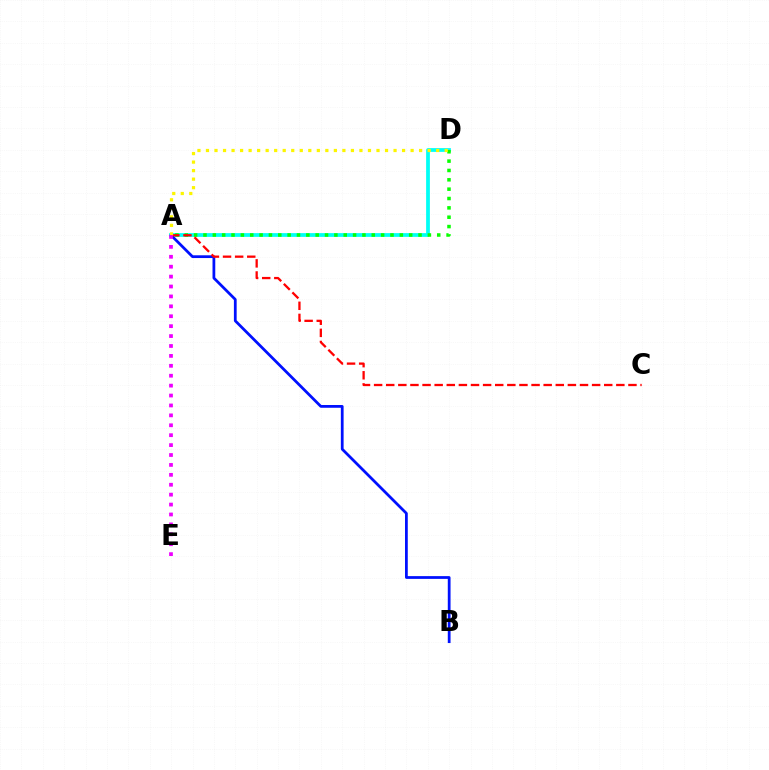{('A', 'D'): [{'color': '#00fff6', 'line_style': 'solid', 'thickness': 2.71}, {'color': '#08ff00', 'line_style': 'dotted', 'thickness': 2.54}, {'color': '#fcf500', 'line_style': 'dotted', 'thickness': 2.32}], ('A', 'B'): [{'color': '#0010ff', 'line_style': 'solid', 'thickness': 1.99}], ('A', 'C'): [{'color': '#ff0000', 'line_style': 'dashed', 'thickness': 1.65}], ('A', 'E'): [{'color': '#ee00ff', 'line_style': 'dotted', 'thickness': 2.69}]}